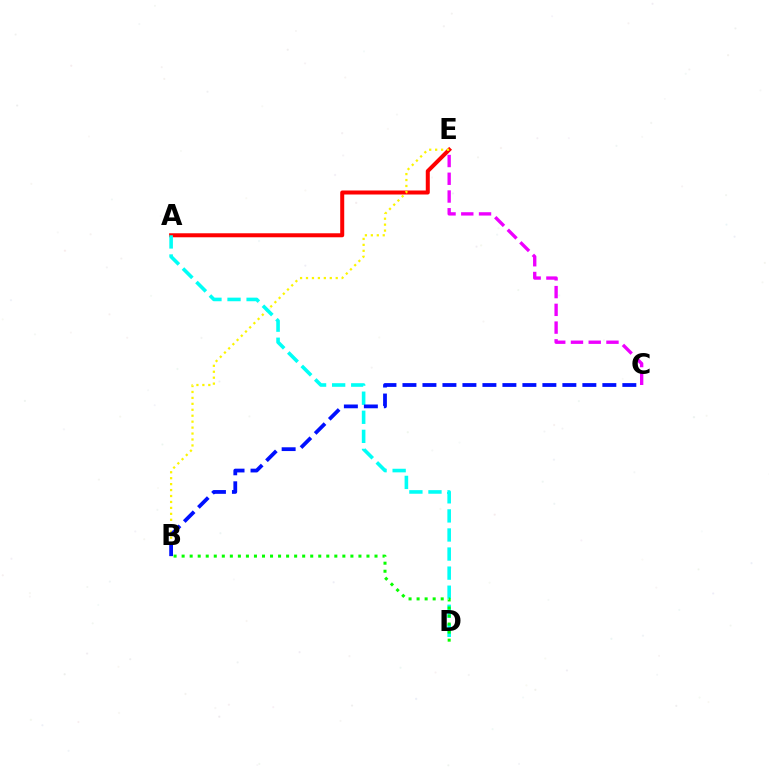{('A', 'E'): [{'color': '#ff0000', 'line_style': 'solid', 'thickness': 2.88}], ('B', 'E'): [{'color': '#fcf500', 'line_style': 'dotted', 'thickness': 1.61}], ('A', 'D'): [{'color': '#00fff6', 'line_style': 'dashed', 'thickness': 2.59}], ('B', 'D'): [{'color': '#08ff00', 'line_style': 'dotted', 'thickness': 2.18}], ('C', 'E'): [{'color': '#ee00ff', 'line_style': 'dashed', 'thickness': 2.41}], ('B', 'C'): [{'color': '#0010ff', 'line_style': 'dashed', 'thickness': 2.72}]}